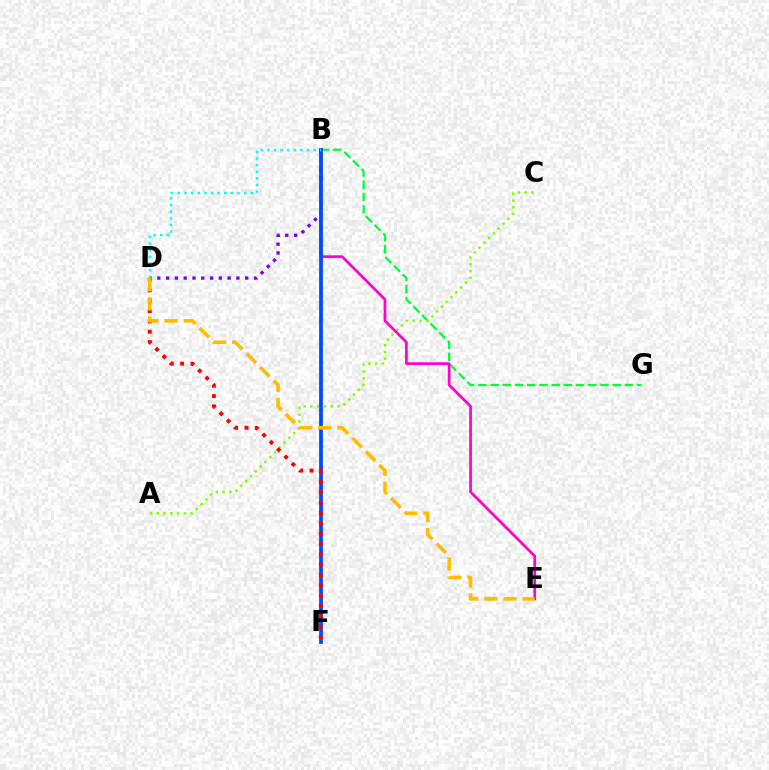{('B', 'G'): [{'color': '#00ff39', 'line_style': 'dashed', 'thickness': 1.66}], ('B', 'D'): [{'color': '#7200ff', 'line_style': 'dotted', 'thickness': 2.39}, {'color': '#00fff6', 'line_style': 'dotted', 'thickness': 1.8}], ('A', 'C'): [{'color': '#84ff00', 'line_style': 'dotted', 'thickness': 1.84}], ('B', 'E'): [{'color': '#ff00cf', 'line_style': 'solid', 'thickness': 1.95}], ('B', 'F'): [{'color': '#004bff', 'line_style': 'solid', 'thickness': 2.71}], ('D', 'F'): [{'color': '#ff0000', 'line_style': 'dotted', 'thickness': 2.81}], ('D', 'E'): [{'color': '#ffbd00', 'line_style': 'dashed', 'thickness': 2.6}]}